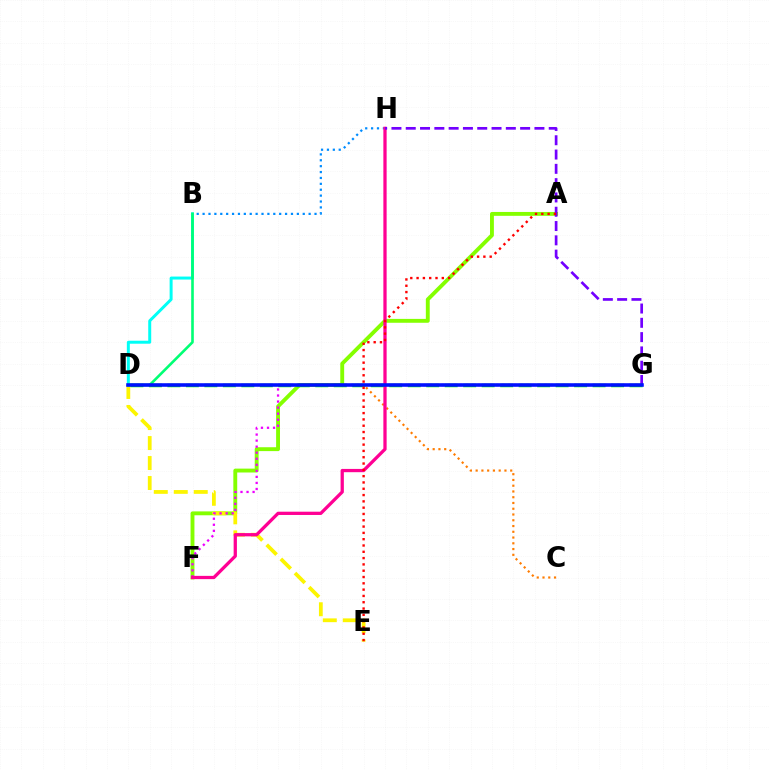{('B', 'H'): [{'color': '#008cff', 'line_style': 'dotted', 'thickness': 1.6}], ('A', 'F'): [{'color': '#84ff00', 'line_style': 'solid', 'thickness': 2.79}], ('D', 'E'): [{'color': '#fcf500', 'line_style': 'dashed', 'thickness': 2.71}], ('B', 'D'): [{'color': '#00fff6', 'line_style': 'solid', 'thickness': 2.15}, {'color': '#00ff74', 'line_style': 'solid', 'thickness': 1.89}], ('F', 'G'): [{'color': '#ee00ff', 'line_style': 'dotted', 'thickness': 1.64}], ('C', 'D'): [{'color': '#ff7c00', 'line_style': 'dotted', 'thickness': 1.56}], ('F', 'H'): [{'color': '#ff0094', 'line_style': 'solid', 'thickness': 2.35}], ('G', 'H'): [{'color': '#7200ff', 'line_style': 'dashed', 'thickness': 1.94}], ('D', 'G'): [{'color': '#08ff00', 'line_style': 'dashed', 'thickness': 2.51}, {'color': '#0010ff', 'line_style': 'solid', 'thickness': 2.57}], ('A', 'E'): [{'color': '#ff0000', 'line_style': 'dotted', 'thickness': 1.71}]}